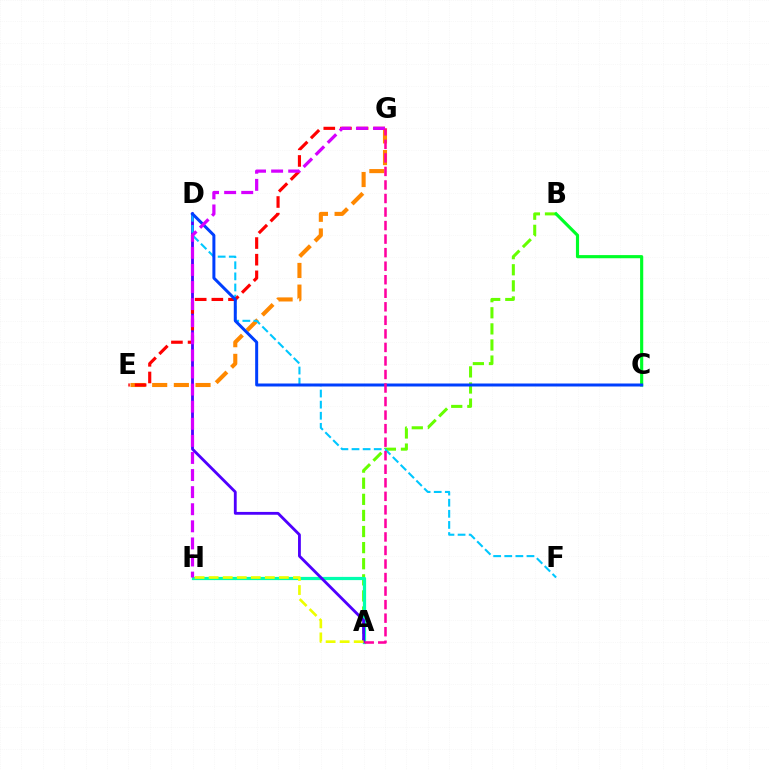{('E', 'G'): [{'color': '#ff8800', 'line_style': 'dashed', 'thickness': 2.94}, {'color': '#ff0000', 'line_style': 'dashed', 'thickness': 2.26}], ('A', 'B'): [{'color': '#66ff00', 'line_style': 'dashed', 'thickness': 2.19}], ('B', 'C'): [{'color': '#00ff27', 'line_style': 'solid', 'thickness': 2.26}], ('A', 'H'): [{'color': '#00ffaf', 'line_style': 'solid', 'thickness': 2.32}, {'color': '#eeff00', 'line_style': 'dashed', 'thickness': 1.91}], ('A', 'D'): [{'color': '#4f00ff', 'line_style': 'solid', 'thickness': 2.04}], ('D', 'F'): [{'color': '#00c7ff', 'line_style': 'dashed', 'thickness': 1.51}], ('C', 'D'): [{'color': '#003fff', 'line_style': 'solid', 'thickness': 2.16}], ('G', 'H'): [{'color': '#d600ff', 'line_style': 'dashed', 'thickness': 2.32}], ('A', 'G'): [{'color': '#ff00a0', 'line_style': 'dashed', 'thickness': 1.84}]}